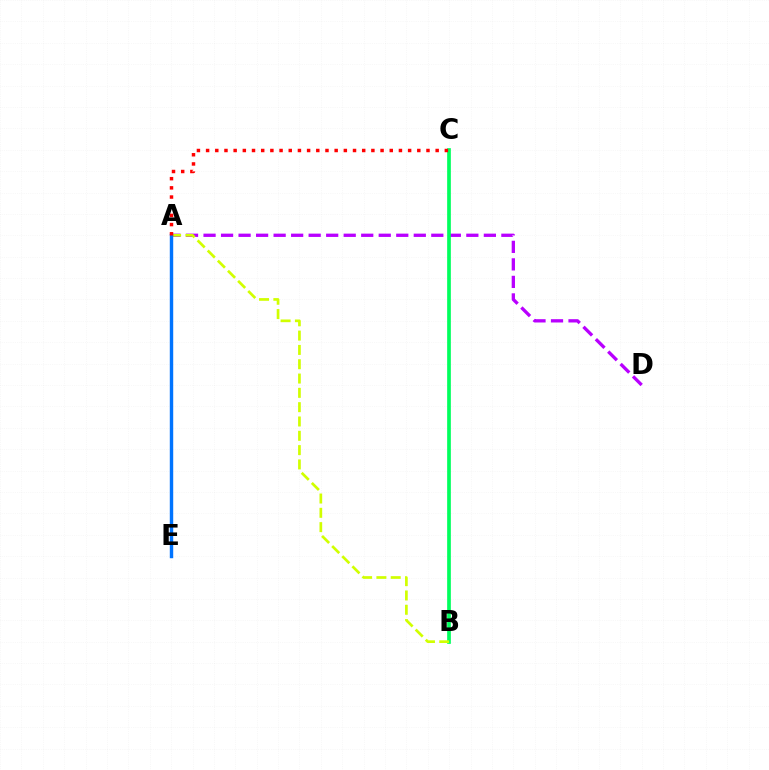{('A', 'D'): [{'color': '#b900ff', 'line_style': 'dashed', 'thickness': 2.38}], ('B', 'C'): [{'color': '#00ff5c', 'line_style': 'solid', 'thickness': 2.65}], ('A', 'B'): [{'color': '#d1ff00', 'line_style': 'dashed', 'thickness': 1.94}], ('A', 'E'): [{'color': '#0074ff', 'line_style': 'solid', 'thickness': 2.47}], ('A', 'C'): [{'color': '#ff0000', 'line_style': 'dotted', 'thickness': 2.49}]}